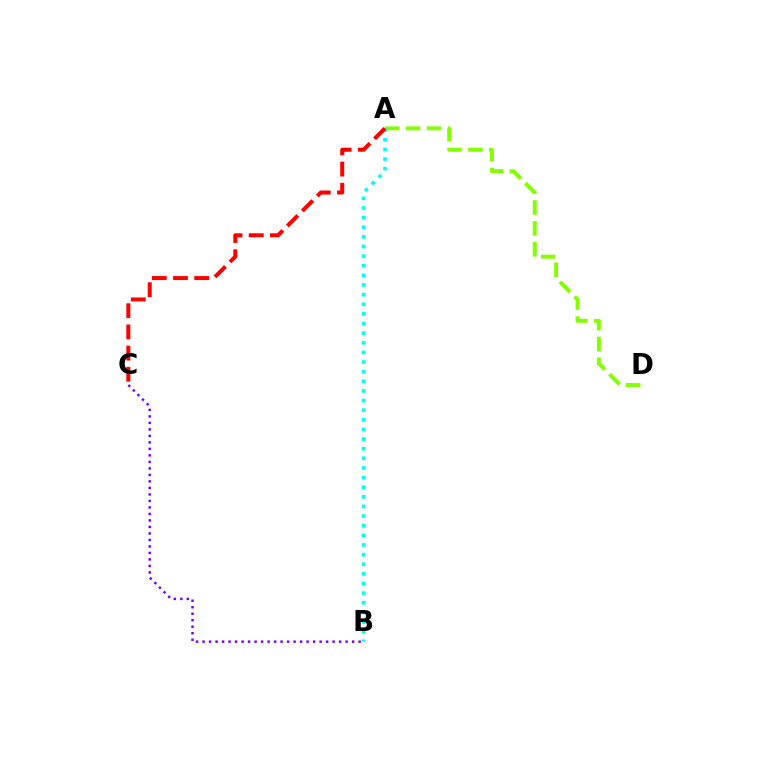{('B', 'C'): [{'color': '#7200ff', 'line_style': 'dotted', 'thickness': 1.77}], ('A', 'D'): [{'color': '#84ff00', 'line_style': 'dashed', 'thickness': 2.84}], ('A', 'B'): [{'color': '#00fff6', 'line_style': 'dotted', 'thickness': 2.62}], ('A', 'C'): [{'color': '#ff0000', 'line_style': 'dashed', 'thickness': 2.88}]}